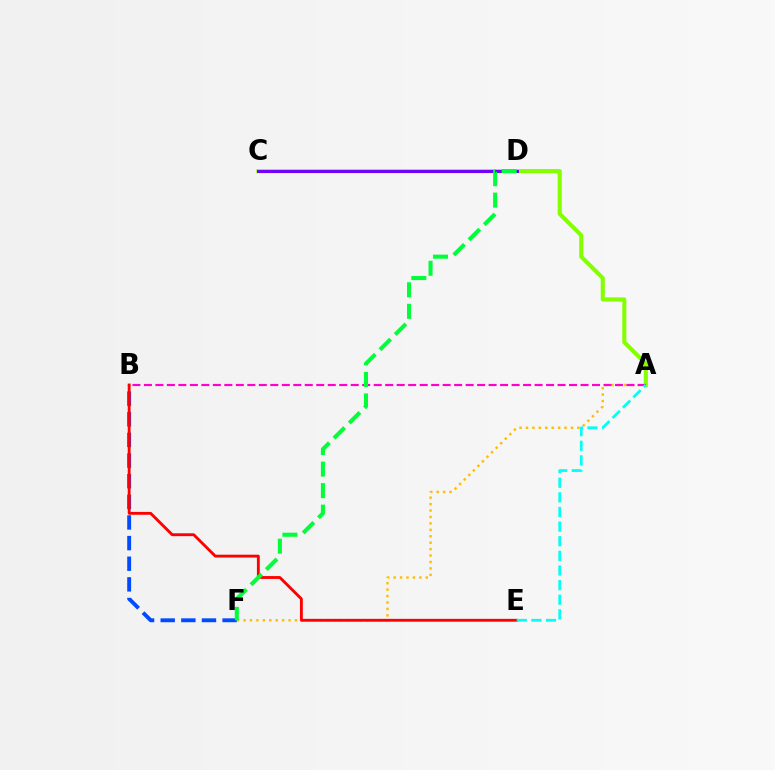{('B', 'F'): [{'color': '#004bff', 'line_style': 'dashed', 'thickness': 2.8}], ('A', 'C'): [{'color': '#84ff00', 'line_style': 'solid', 'thickness': 2.94}], ('A', 'F'): [{'color': '#ffbd00', 'line_style': 'dotted', 'thickness': 1.75}], ('C', 'D'): [{'color': '#7200ff', 'line_style': 'solid', 'thickness': 2.14}], ('A', 'B'): [{'color': '#ff00cf', 'line_style': 'dashed', 'thickness': 1.56}], ('B', 'E'): [{'color': '#ff0000', 'line_style': 'solid', 'thickness': 2.06}], ('D', 'F'): [{'color': '#00ff39', 'line_style': 'dashed', 'thickness': 2.92}], ('A', 'E'): [{'color': '#00fff6', 'line_style': 'dashed', 'thickness': 1.99}]}